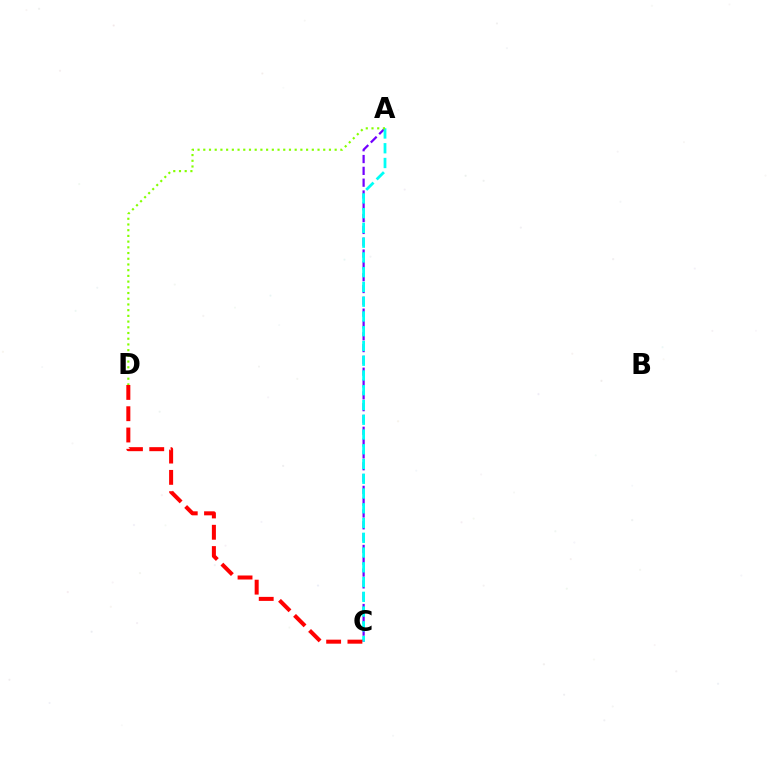{('A', 'C'): [{'color': '#7200ff', 'line_style': 'dashed', 'thickness': 1.61}, {'color': '#00fff6', 'line_style': 'dashed', 'thickness': 2.0}], ('C', 'D'): [{'color': '#ff0000', 'line_style': 'dashed', 'thickness': 2.89}], ('A', 'D'): [{'color': '#84ff00', 'line_style': 'dotted', 'thickness': 1.55}]}